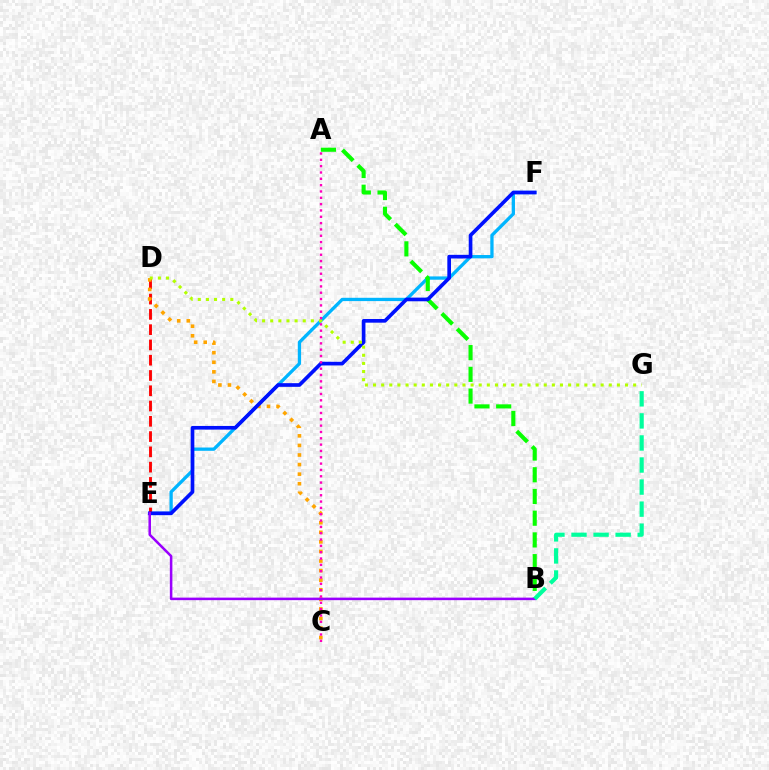{('E', 'F'): [{'color': '#00b5ff', 'line_style': 'solid', 'thickness': 2.37}, {'color': '#0010ff', 'line_style': 'solid', 'thickness': 2.64}], ('D', 'E'): [{'color': '#ff0000', 'line_style': 'dashed', 'thickness': 2.08}], ('C', 'D'): [{'color': '#ffa500', 'line_style': 'dotted', 'thickness': 2.6}], ('A', 'B'): [{'color': '#08ff00', 'line_style': 'dashed', 'thickness': 2.95}], ('B', 'E'): [{'color': '#9b00ff', 'line_style': 'solid', 'thickness': 1.83}], ('D', 'G'): [{'color': '#b3ff00', 'line_style': 'dotted', 'thickness': 2.21}], ('B', 'G'): [{'color': '#00ff9d', 'line_style': 'dashed', 'thickness': 3.0}], ('A', 'C'): [{'color': '#ff00bd', 'line_style': 'dotted', 'thickness': 1.72}]}